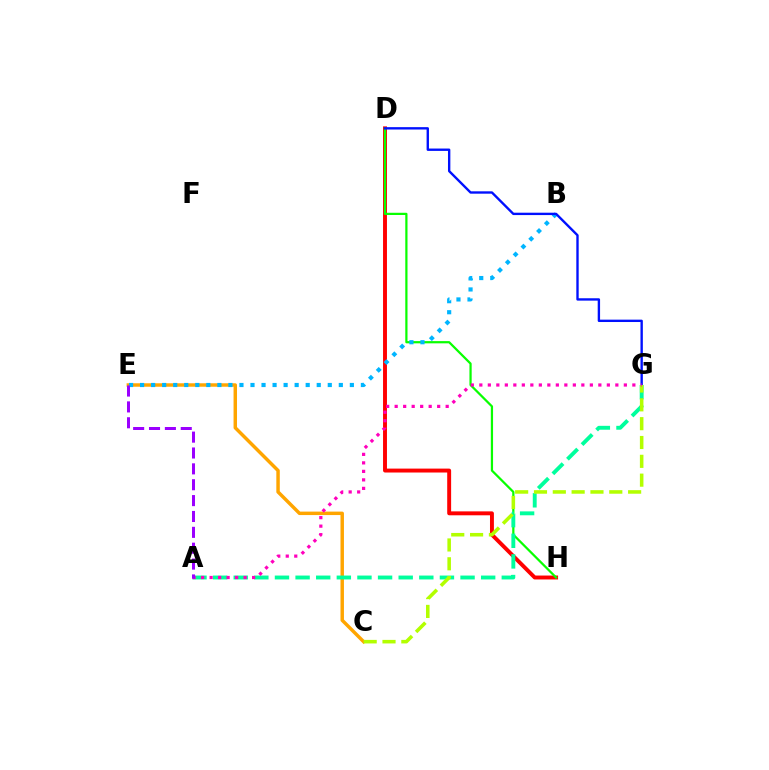{('C', 'E'): [{'color': '#ffa500', 'line_style': 'solid', 'thickness': 2.49}], ('D', 'H'): [{'color': '#ff0000', 'line_style': 'solid', 'thickness': 2.82}, {'color': '#08ff00', 'line_style': 'solid', 'thickness': 1.61}], ('B', 'E'): [{'color': '#00b5ff', 'line_style': 'dotted', 'thickness': 3.0}], ('A', 'G'): [{'color': '#00ff9d', 'line_style': 'dashed', 'thickness': 2.8}, {'color': '#ff00bd', 'line_style': 'dotted', 'thickness': 2.31}], ('D', 'G'): [{'color': '#0010ff', 'line_style': 'solid', 'thickness': 1.71}], ('C', 'G'): [{'color': '#b3ff00', 'line_style': 'dashed', 'thickness': 2.56}], ('A', 'E'): [{'color': '#9b00ff', 'line_style': 'dashed', 'thickness': 2.16}]}